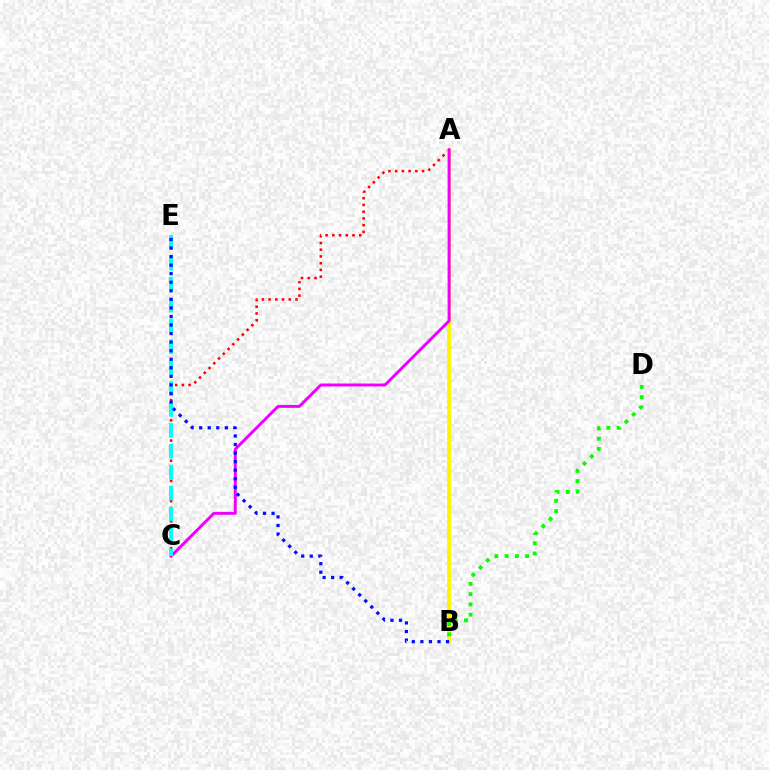{('A', 'C'): [{'color': '#ff0000', 'line_style': 'dotted', 'thickness': 1.83}, {'color': '#ee00ff', 'line_style': 'solid', 'thickness': 2.11}], ('A', 'B'): [{'color': '#fcf500', 'line_style': 'solid', 'thickness': 2.71}], ('C', 'E'): [{'color': '#00fff6', 'line_style': 'dashed', 'thickness': 2.84}], ('B', 'D'): [{'color': '#08ff00', 'line_style': 'dotted', 'thickness': 2.79}], ('B', 'E'): [{'color': '#0010ff', 'line_style': 'dotted', 'thickness': 2.32}]}